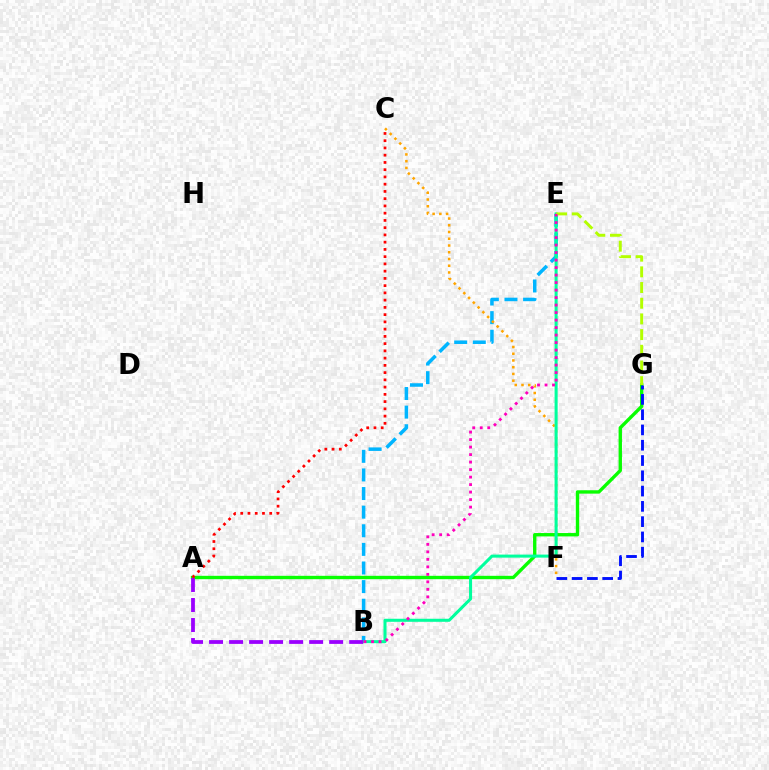{('B', 'E'): [{'color': '#00b5ff', 'line_style': 'dashed', 'thickness': 2.53}, {'color': '#00ff9d', 'line_style': 'solid', 'thickness': 2.19}, {'color': '#ff00bd', 'line_style': 'dotted', 'thickness': 2.04}], ('C', 'F'): [{'color': '#ffa500', 'line_style': 'dotted', 'thickness': 1.83}], ('A', 'G'): [{'color': '#08ff00', 'line_style': 'solid', 'thickness': 2.42}], ('F', 'G'): [{'color': '#0010ff', 'line_style': 'dashed', 'thickness': 2.08}], ('E', 'G'): [{'color': '#b3ff00', 'line_style': 'dashed', 'thickness': 2.13}], ('A', 'B'): [{'color': '#9b00ff', 'line_style': 'dashed', 'thickness': 2.72}], ('A', 'C'): [{'color': '#ff0000', 'line_style': 'dotted', 'thickness': 1.97}]}